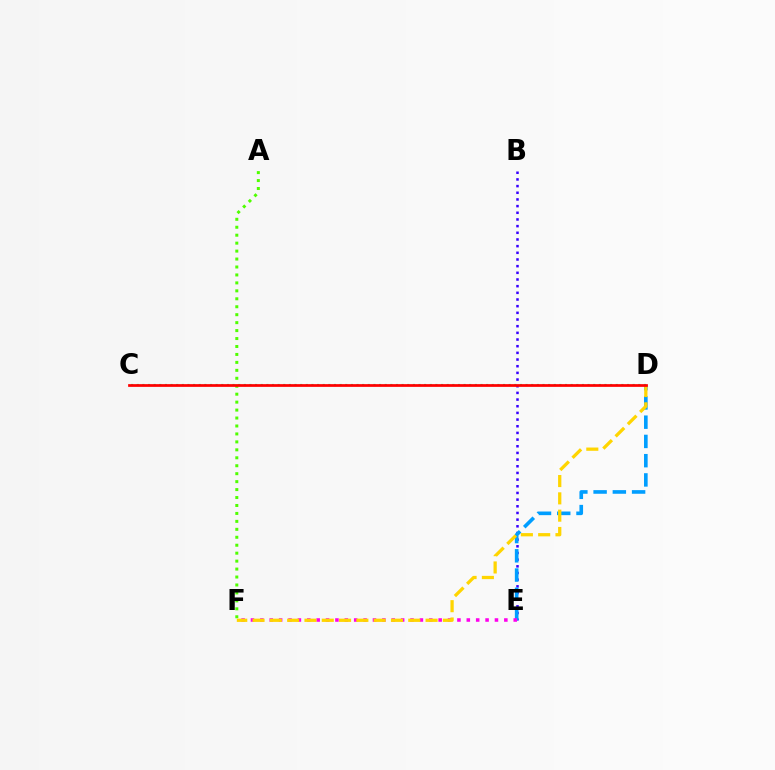{('A', 'F'): [{'color': '#4fff00', 'line_style': 'dotted', 'thickness': 2.16}], ('C', 'D'): [{'color': '#00ff86', 'line_style': 'dotted', 'thickness': 1.53}, {'color': '#ff0000', 'line_style': 'solid', 'thickness': 1.96}], ('B', 'E'): [{'color': '#3700ff', 'line_style': 'dotted', 'thickness': 1.81}], ('D', 'E'): [{'color': '#009eff', 'line_style': 'dashed', 'thickness': 2.61}], ('E', 'F'): [{'color': '#ff00ed', 'line_style': 'dotted', 'thickness': 2.55}], ('D', 'F'): [{'color': '#ffd500', 'line_style': 'dashed', 'thickness': 2.35}]}